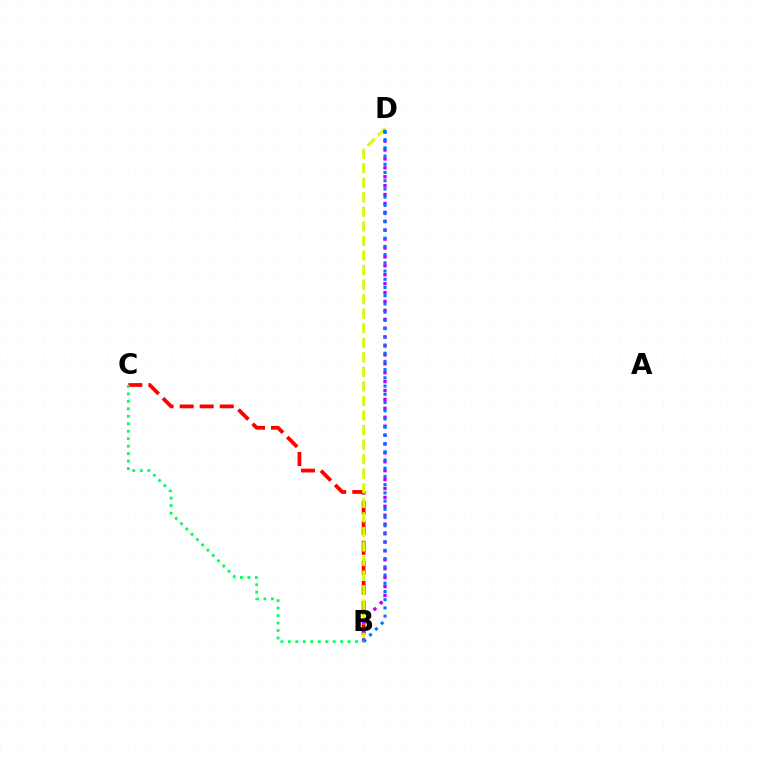{('B', 'C'): [{'color': '#ff0000', 'line_style': 'dashed', 'thickness': 2.72}, {'color': '#00ff5c', 'line_style': 'dotted', 'thickness': 2.03}], ('B', 'D'): [{'color': '#d1ff00', 'line_style': 'dashed', 'thickness': 1.98}, {'color': '#b900ff', 'line_style': 'dotted', 'thickness': 2.42}, {'color': '#0074ff', 'line_style': 'dotted', 'thickness': 2.23}]}